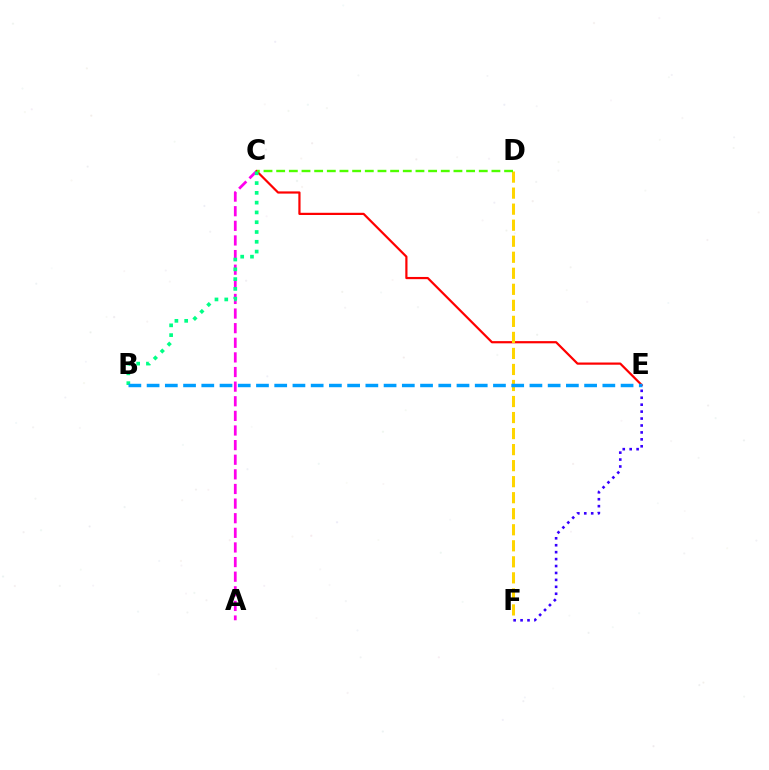{('A', 'C'): [{'color': '#ff00ed', 'line_style': 'dashed', 'thickness': 1.99}], ('C', 'E'): [{'color': '#ff0000', 'line_style': 'solid', 'thickness': 1.59}], ('B', 'C'): [{'color': '#00ff86', 'line_style': 'dotted', 'thickness': 2.66}], ('D', 'F'): [{'color': '#ffd500', 'line_style': 'dashed', 'thickness': 2.18}], ('B', 'E'): [{'color': '#009eff', 'line_style': 'dashed', 'thickness': 2.48}], ('C', 'D'): [{'color': '#4fff00', 'line_style': 'dashed', 'thickness': 1.72}], ('E', 'F'): [{'color': '#3700ff', 'line_style': 'dotted', 'thickness': 1.88}]}